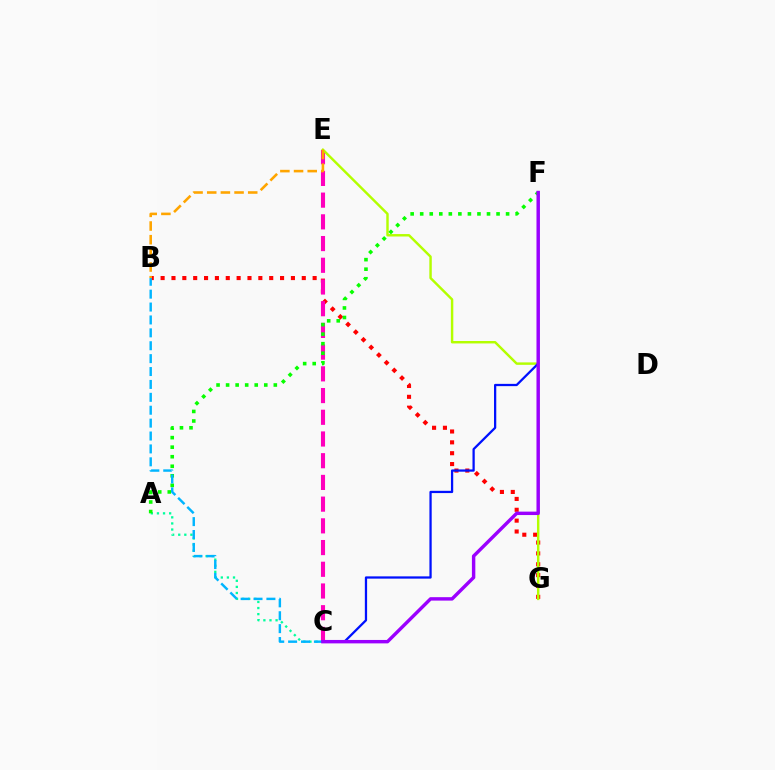{('B', 'G'): [{'color': '#ff0000', 'line_style': 'dotted', 'thickness': 2.95}], ('C', 'E'): [{'color': '#ff00bd', 'line_style': 'dashed', 'thickness': 2.95}], ('E', 'G'): [{'color': '#b3ff00', 'line_style': 'solid', 'thickness': 1.76}], ('A', 'C'): [{'color': '#00ff9d', 'line_style': 'dotted', 'thickness': 1.66}], ('A', 'F'): [{'color': '#08ff00', 'line_style': 'dotted', 'thickness': 2.59}], ('B', 'C'): [{'color': '#00b5ff', 'line_style': 'dashed', 'thickness': 1.75}], ('C', 'F'): [{'color': '#0010ff', 'line_style': 'solid', 'thickness': 1.63}, {'color': '#9b00ff', 'line_style': 'solid', 'thickness': 2.47}], ('B', 'E'): [{'color': '#ffa500', 'line_style': 'dashed', 'thickness': 1.86}]}